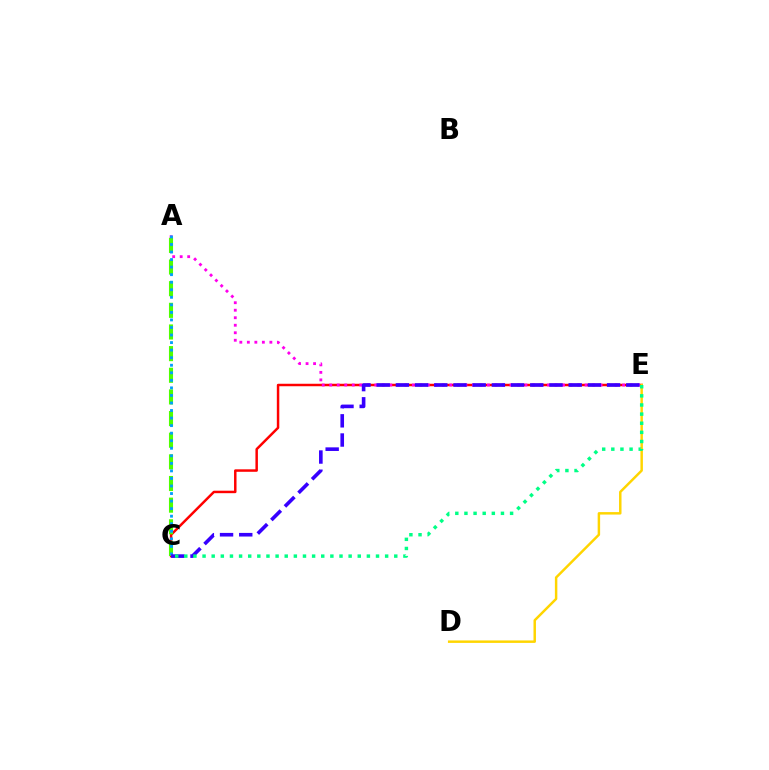{('C', 'E'): [{'color': '#ff0000', 'line_style': 'solid', 'thickness': 1.78}, {'color': '#3700ff', 'line_style': 'dashed', 'thickness': 2.61}, {'color': '#00ff86', 'line_style': 'dotted', 'thickness': 2.48}], ('A', 'E'): [{'color': '#ff00ed', 'line_style': 'dotted', 'thickness': 2.04}], ('A', 'C'): [{'color': '#4fff00', 'line_style': 'dashed', 'thickness': 2.94}, {'color': '#009eff', 'line_style': 'dotted', 'thickness': 2.05}], ('D', 'E'): [{'color': '#ffd500', 'line_style': 'solid', 'thickness': 1.78}]}